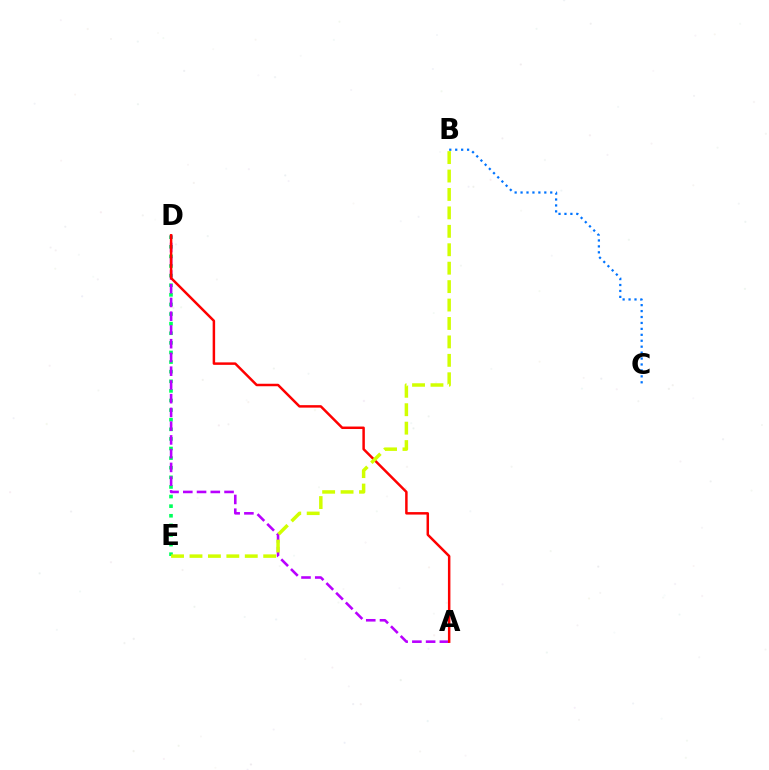{('B', 'C'): [{'color': '#0074ff', 'line_style': 'dotted', 'thickness': 1.61}], ('D', 'E'): [{'color': '#00ff5c', 'line_style': 'dotted', 'thickness': 2.61}], ('A', 'D'): [{'color': '#b900ff', 'line_style': 'dashed', 'thickness': 1.87}, {'color': '#ff0000', 'line_style': 'solid', 'thickness': 1.79}], ('B', 'E'): [{'color': '#d1ff00', 'line_style': 'dashed', 'thickness': 2.5}]}